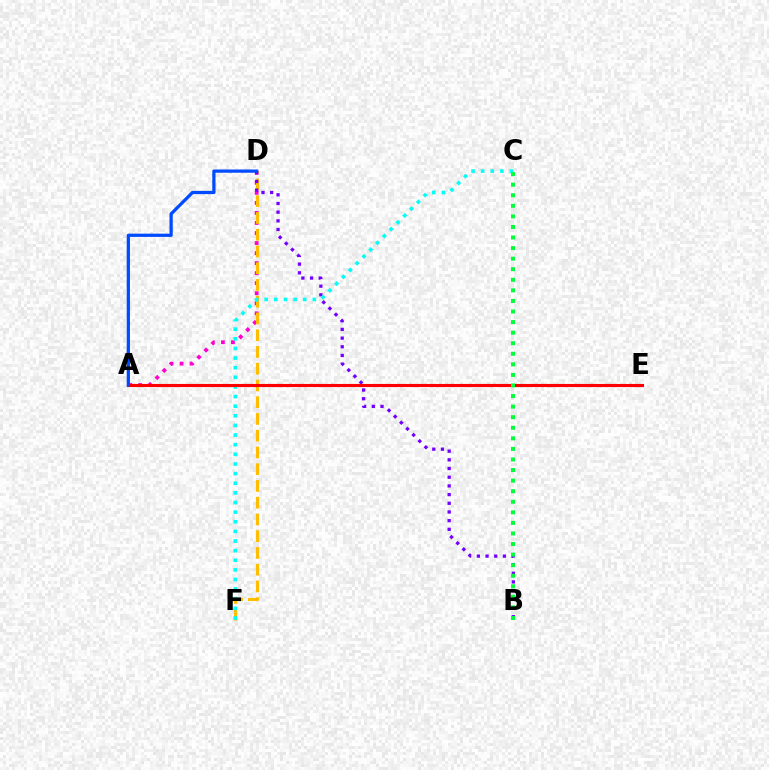{('A', 'D'): [{'color': '#ff00cf', 'line_style': 'dotted', 'thickness': 2.73}, {'color': '#004bff', 'line_style': 'solid', 'thickness': 2.34}], ('D', 'F'): [{'color': '#ffbd00', 'line_style': 'dashed', 'thickness': 2.28}], ('B', 'D'): [{'color': '#7200ff', 'line_style': 'dotted', 'thickness': 2.36}], ('A', 'E'): [{'color': '#84ff00', 'line_style': 'dashed', 'thickness': 1.82}, {'color': '#ff0000', 'line_style': 'solid', 'thickness': 2.24}], ('C', 'F'): [{'color': '#00fff6', 'line_style': 'dotted', 'thickness': 2.62}], ('B', 'C'): [{'color': '#00ff39', 'line_style': 'dotted', 'thickness': 2.87}]}